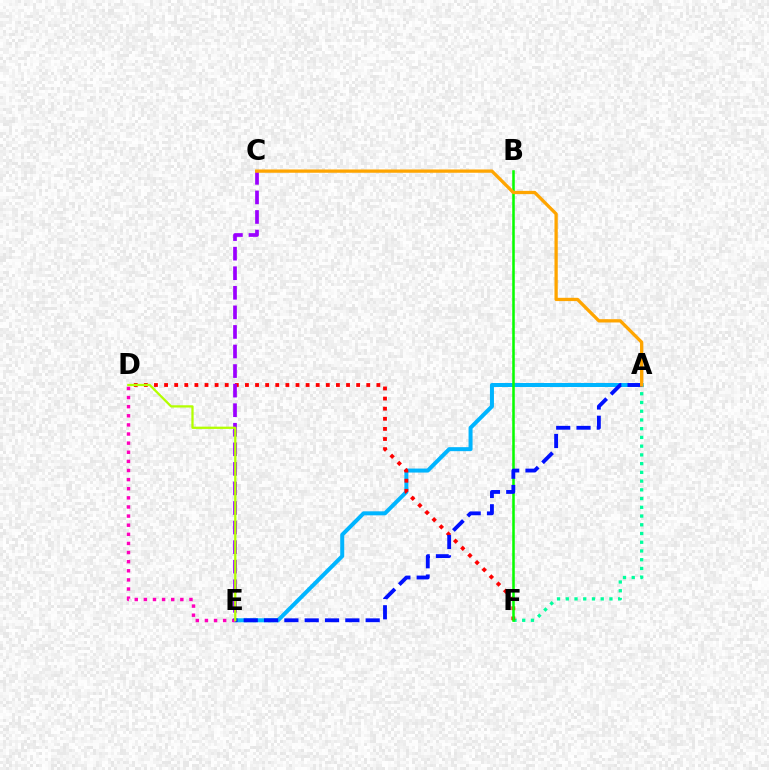{('A', 'F'): [{'color': '#00ff9d', 'line_style': 'dotted', 'thickness': 2.37}], ('A', 'E'): [{'color': '#00b5ff', 'line_style': 'solid', 'thickness': 2.88}, {'color': '#0010ff', 'line_style': 'dashed', 'thickness': 2.76}], ('D', 'F'): [{'color': '#ff0000', 'line_style': 'dotted', 'thickness': 2.75}], ('B', 'F'): [{'color': '#08ff00', 'line_style': 'solid', 'thickness': 1.83}], ('D', 'E'): [{'color': '#ff00bd', 'line_style': 'dotted', 'thickness': 2.48}, {'color': '#b3ff00', 'line_style': 'solid', 'thickness': 1.63}], ('C', 'E'): [{'color': '#9b00ff', 'line_style': 'dashed', 'thickness': 2.66}], ('A', 'C'): [{'color': '#ffa500', 'line_style': 'solid', 'thickness': 2.36}]}